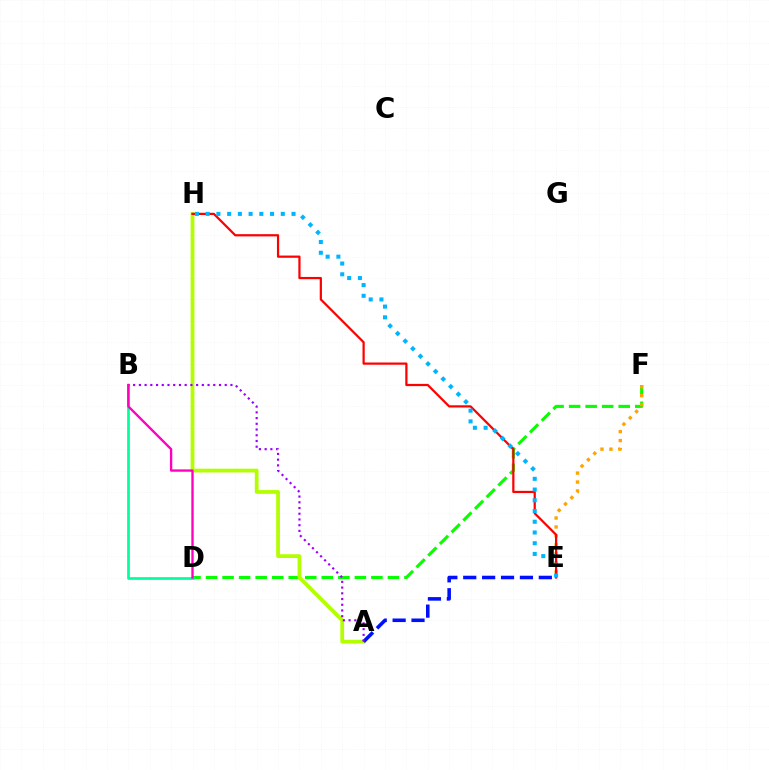{('D', 'F'): [{'color': '#08ff00', 'line_style': 'dashed', 'thickness': 2.25}], ('B', 'D'): [{'color': '#00ff9d', 'line_style': 'solid', 'thickness': 1.95}, {'color': '#ff00bd', 'line_style': 'solid', 'thickness': 1.68}], ('A', 'H'): [{'color': '#b3ff00', 'line_style': 'solid', 'thickness': 2.72}], ('A', 'E'): [{'color': '#0010ff', 'line_style': 'dashed', 'thickness': 2.57}], ('E', 'F'): [{'color': '#ffa500', 'line_style': 'dotted', 'thickness': 2.44}], ('E', 'H'): [{'color': '#ff0000', 'line_style': 'solid', 'thickness': 1.6}, {'color': '#00b5ff', 'line_style': 'dotted', 'thickness': 2.92}], ('A', 'B'): [{'color': '#9b00ff', 'line_style': 'dotted', 'thickness': 1.55}]}